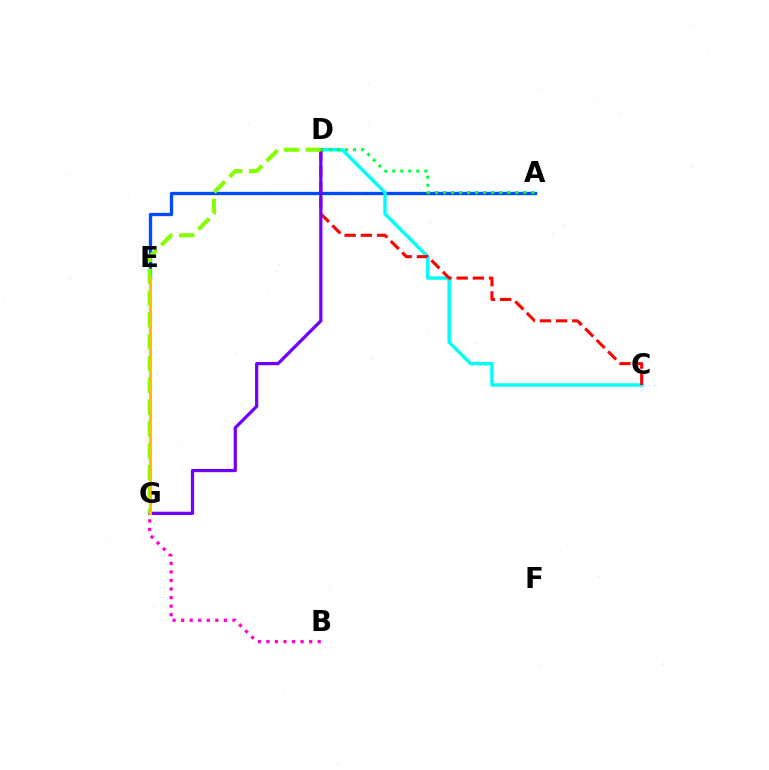{('A', 'E'): [{'color': '#004bff', 'line_style': 'solid', 'thickness': 2.39}], ('C', 'D'): [{'color': '#00fff6', 'line_style': 'solid', 'thickness': 2.47}, {'color': '#ff0000', 'line_style': 'dashed', 'thickness': 2.2}], ('B', 'G'): [{'color': '#ff00cf', 'line_style': 'dotted', 'thickness': 2.32}], ('D', 'G'): [{'color': '#7200ff', 'line_style': 'solid', 'thickness': 2.32}, {'color': '#84ff00', 'line_style': 'dashed', 'thickness': 2.96}], ('A', 'D'): [{'color': '#00ff39', 'line_style': 'dotted', 'thickness': 2.18}], ('E', 'G'): [{'color': '#ffbd00', 'line_style': 'solid', 'thickness': 2.21}]}